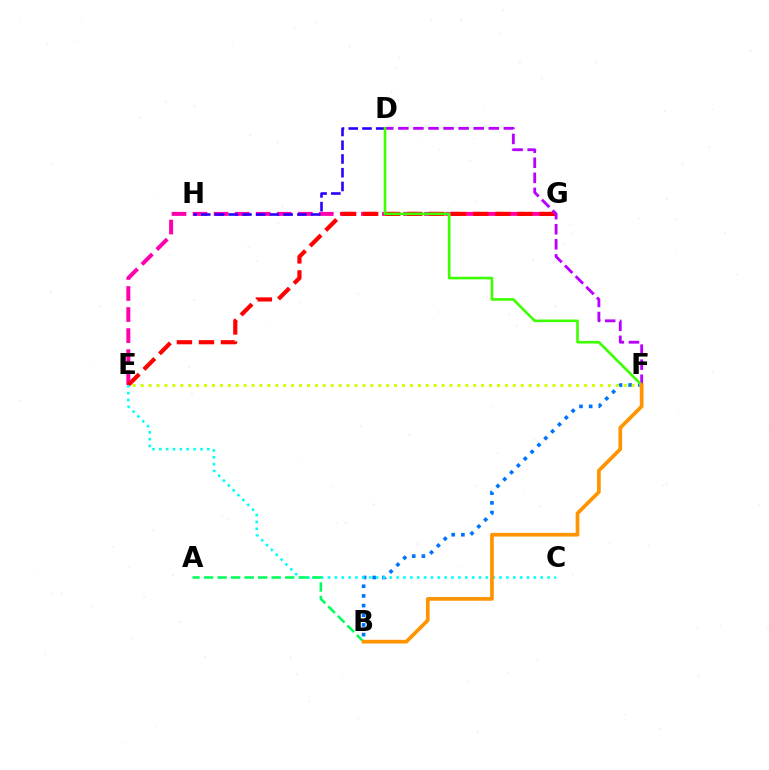{('E', 'G'): [{'color': '#ff00ac', 'line_style': 'dashed', 'thickness': 2.86}, {'color': '#ff0000', 'line_style': 'dashed', 'thickness': 2.99}], ('D', 'H'): [{'color': '#2500ff', 'line_style': 'dashed', 'thickness': 1.87}], ('B', 'F'): [{'color': '#0074ff', 'line_style': 'dotted', 'thickness': 2.63}, {'color': '#ff9400', 'line_style': 'solid', 'thickness': 2.67}], ('D', 'F'): [{'color': '#b900ff', 'line_style': 'dashed', 'thickness': 2.05}, {'color': '#3dff00', 'line_style': 'solid', 'thickness': 1.89}], ('C', 'E'): [{'color': '#00fff6', 'line_style': 'dotted', 'thickness': 1.86}], ('A', 'B'): [{'color': '#00ff5c', 'line_style': 'dashed', 'thickness': 1.84}], ('E', 'F'): [{'color': '#d1ff00', 'line_style': 'dotted', 'thickness': 2.15}]}